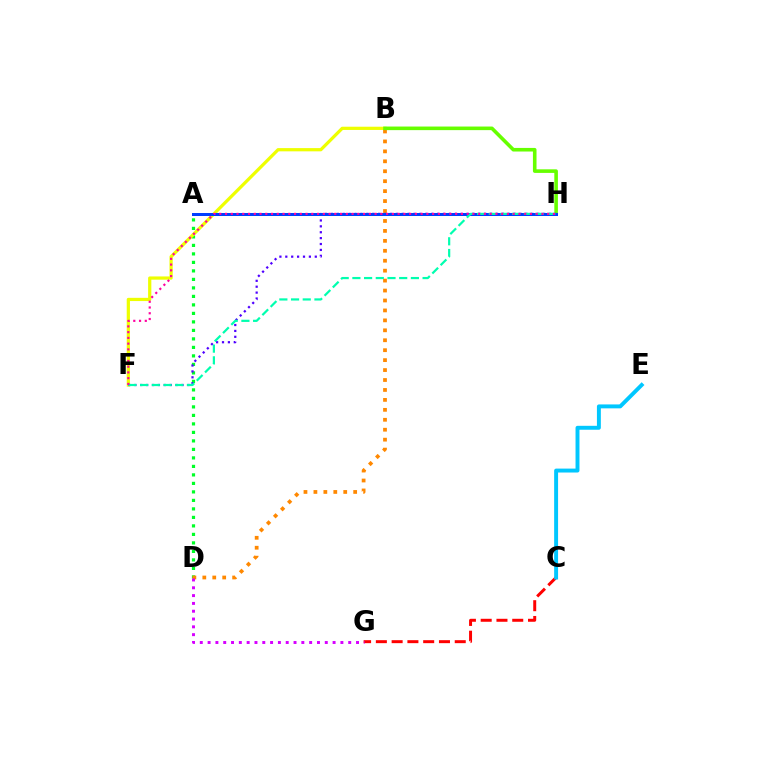{('A', 'D'): [{'color': '#00ff27', 'line_style': 'dotted', 'thickness': 2.31}], ('C', 'G'): [{'color': '#ff0000', 'line_style': 'dashed', 'thickness': 2.14}], ('B', 'F'): [{'color': '#eeff00', 'line_style': 'solid', 'thickness': 2.33}], ('C', 'E'): [{'color': '#00c7ff', 'line_style': 'solid', 'thickness': 2.83}], ('B', 'D'): [{'color': '#ff8800', 'line_style': 'dotted', 'thickness': 2.7}], ('D', 'G'): [{'color': '#d600ff', 'line_style': 'dotted', 'thickness': 2.12}], ('B', 'H'): [{'color': '#66ff00', 'line_style': 'solid', 'thickness': 2.59}], ('F', 'H'): [{'color': '#4f00ff', 'line_style': 'dotted', 'thickness': 1.6}, {'color': '#00ffaf', 'line_style': 'dashed', 'thickness': 1.59}, {'color': '#ff00a0', 'line_style': 'dotted', 'thickness': 1.56}], ('A', 'H'): [{'color': '#003fff', 'line_style': 'solid', 'thickness': 2.15}]}